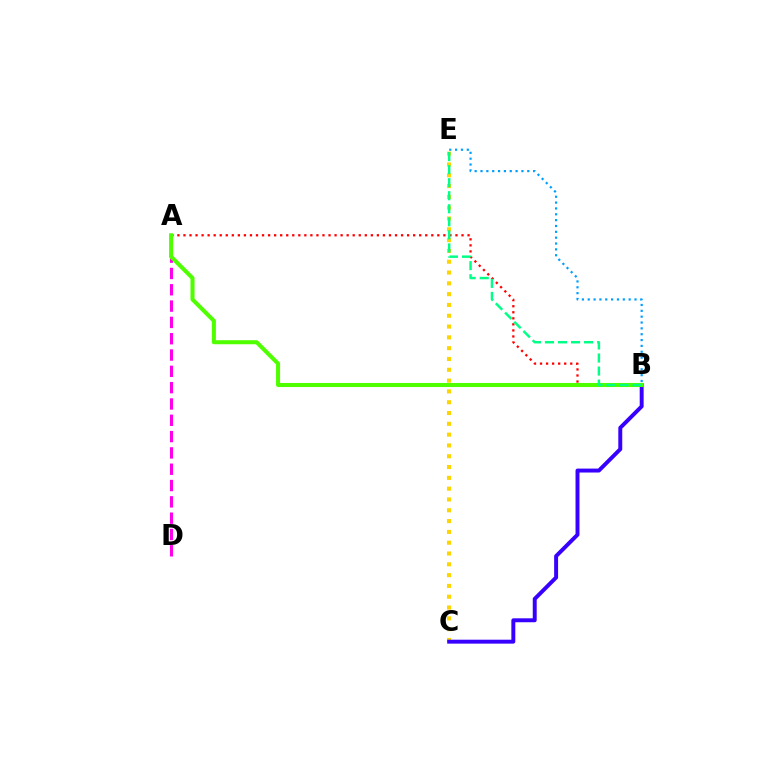{('C', 'E'): [{'color': '#ffd500', 'line_style': 'dotted', 'thickness': 2.94}], ('A', 'D'): [{'color': '#ff00ed', 'line_style': 'dashed', 'thickness': 2.22}], ('B', 'C'): [{'color': '#3700ff', 'line_style': 'solid', 'thickness': 2.84}], ('A', 'B'): [{'color': '#ff0000', 'line_style': 'dotted', 'thickness': 1.64}, {'color': '#4fff00', 'line_style': 'solid', 'thickness': 2.91}], ('B', 'E'): [{'color': '#009eff', 'line_style': 'dotted', 'thickness': 1.59}, {'color': '#00ff86', 'line_style': 'dashed', 'thickness': 1.77}]}